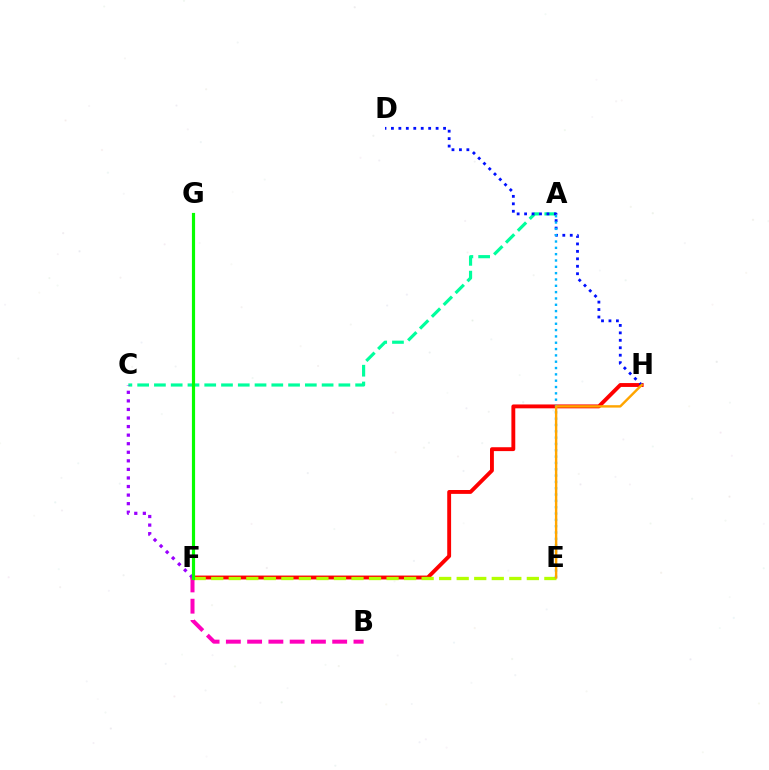{('F', 'H'): [{'color': '#ff0000', 'line_style': 'solid', 'thickness': 2.79}], ('A', 'C'): [{'color': '#00ff9d', 'line_style': 'dashed', 'thickness': 2.28}], ('C', 'F'): [{'color': '#9b00ff', 'line_style': 'dotted', 'thickness': 2.33}], ('E', 'F'): [{'color': '#b3ff00', 'line_style': 'dashed', 'thickness': 2.38}], ('B', 'F'): [{'color': '#ff00bd', 'line_style': 'dashed', 'thickness': 2.89}], ('D', 'H'): [{'color': '#0010ff', 'line_style': 'dotted', 'thickness': 2.02}], ('A', 'E'): [{'color': '#00b5ff', 'line_style': 'dotted', 'thickness': 1.72}], ('E', 'H'): [{'color': '#ffa500', 'line_style': 'solid', 'thickness': 1.74}], ('F', 'G'): [{'color': '#08ff00', 'line_style': 'solid', 'thickness': 2.28}]}